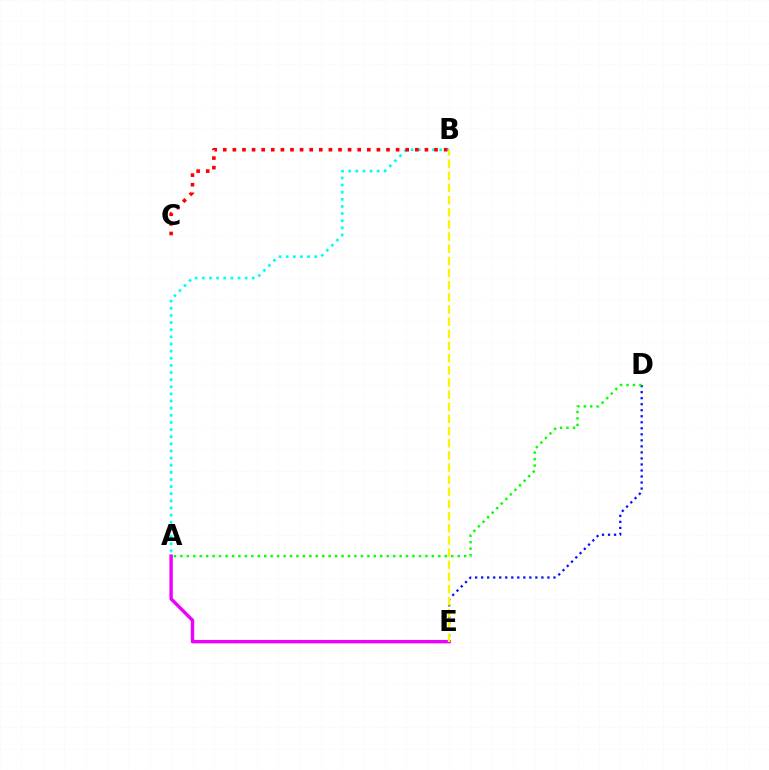{('D', 'E'): [{'color': '#0010ff', 'line_style': 'dotted', 'thickness': 1.64}], ('A', 'B'): [{'color': '#00fff6', 'line_style': 'dotted', 'thickness': 1.94}], ('B', 'C'): [{'color': '#ff0000', 'line_style': 'dotted', 'thickness': 2.61}], ('A', 'D'): [{'color': '#08ff00', 'line_style': 'dotted', 'thickness': 1.75}], ('A', 'E'): [{'color': '#ee00ff', 'line_style': 'solid', 'thickness': 2.45}], ('B', 'E'): [{'color': '#fcf500', 'line_style': 'dashed', 'thickness': 1.65}]}